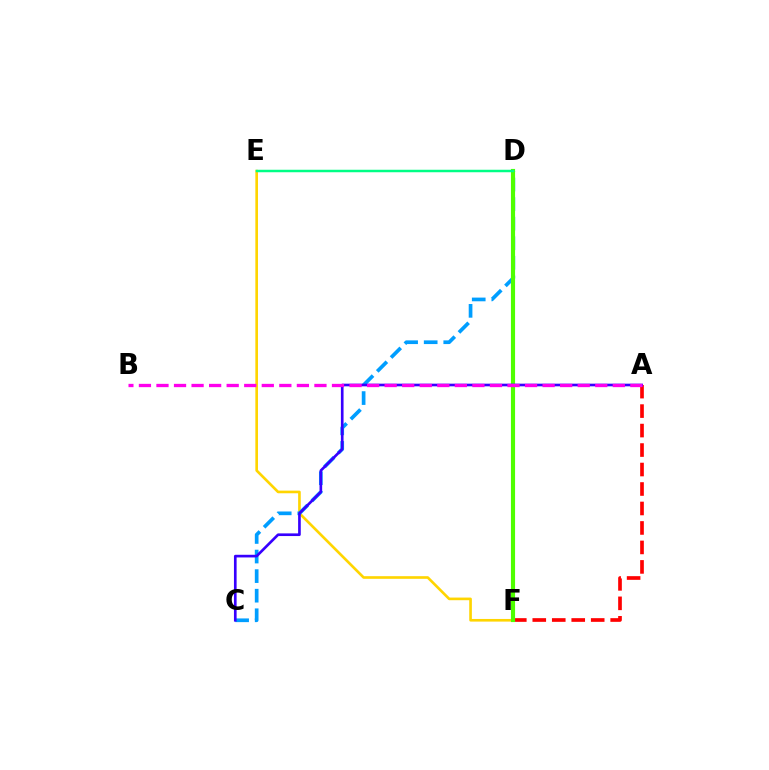{('E', 'F'): [{'color': '#ffd500', 'line_style': 'solid', 'thickness': 1.9}], ('A', 'F'): [{'color': '#ff0000', 'line_style': 'dashed', 'thickness': 2.65}], ('C', 'D'): [{'color': '#009eff', 'line_style': 'dashed', 'thickness': 2.66}], ('D', 'F'): [{'color': '#4fff00', 'line_style': 'solid', 'thickness': 2.98}], ('A', 'C'): [{'color': '#3700ff', 'line_style': 'solid', 'thickness': 1.91}], ('A', 'B'): [{'color': '#ff00ed', 'line_style': 'dashed', 'thickness': 2.38}], ('D', 'E'): [{'color': '#00ff86', 'line_style': 'solid', 'thickness': 1.79}]}